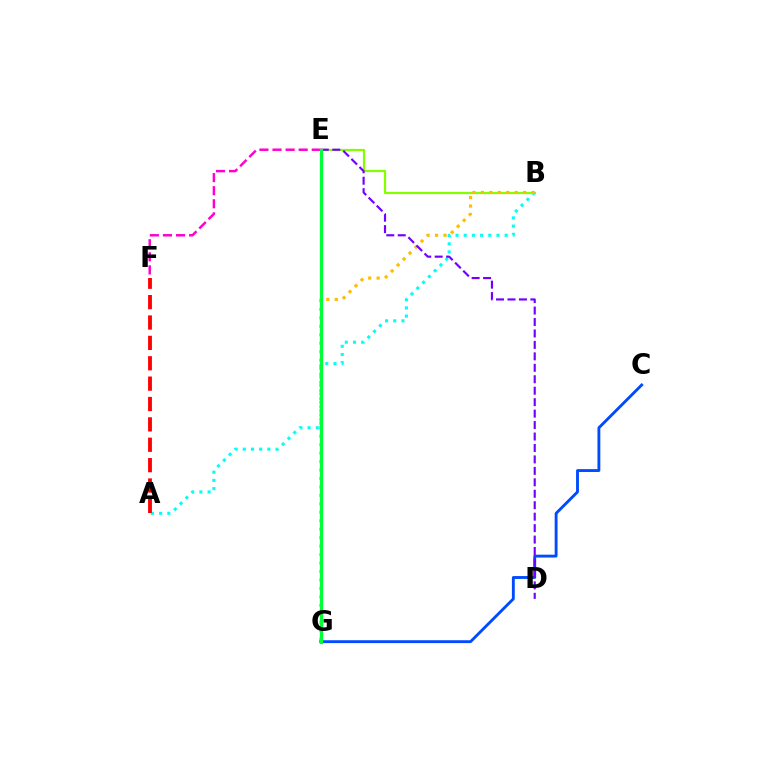{('E', 'F'): [{'color': '#ff00cf', 'line_style': 'dashed', 'thickness': 1.78}], ('B', 'E'): [{'color': '#84ff00', 'line_style': 'solid', 'thickness': 1.59}], ('A', 'B'): [{'color': '#00fff6', 'line_style': 'dotted', 'thickness': 2.22}], ('B', 'G'): [{'color': '#ffbd00', 'line_style': 'dotted', 'thickness': 2.3}], ('C', 'G'): [{'color': '#004bff', 'line_style': 'solid', 'thickness': 2.06}], ('A', 'F'): [{'color': '#ff0000', 'line_style': 'dashed', 'thickness': 2.77}], ('D', 'E'): [{'color': '#7200ff', 'line_style': 'dashed', 'thickness': 1.56}], ('E', 'G'): [{'color': '#00ff39', 'line_style': 'solid', 'thickness': 2.34}]}